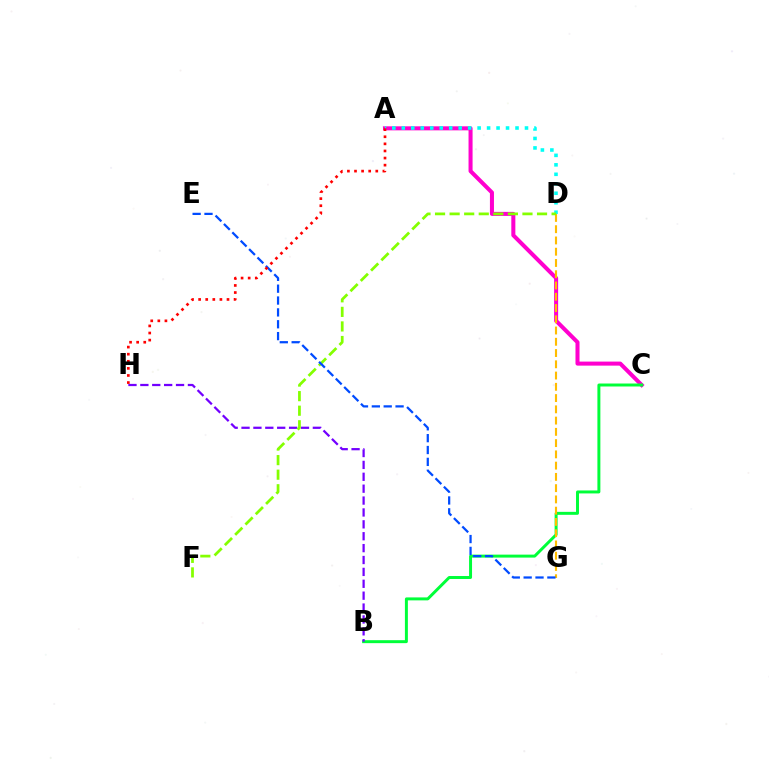{('A', 'C'): [{'color': '#ff00cf', 'line_style': 'solid', 'thickness': 2.91}], ('B', 'C'): [{'color': '#00ff39', 'line_style': 'solid', 'thickness': 2.14}], ('B', 'H'): [{'color': '#7200ff', 'line_style': 'dashed', 'thickness': 1.62}], ('D', 'G'): [{'color': '#ffbd00', 'line_style': 'dashed', 'thickness': 1.53}], ('A', 'D'): [{'color': '#00fff6', 'line_style': 'dotted', 'thickness': 2.57}], ('D', 'F'): [{'color': '#84ff00', 'line_style': 'dashed', 'thickness': 1.98}], ('E', 'G'): [{'color': '#004bff', 'line_style': 'dashed', 'thickness': 1.61}], ('A', 'H'): [{'color': '#ff0000', 'line_style': 'dotted', 'thickness': 1.93}]}